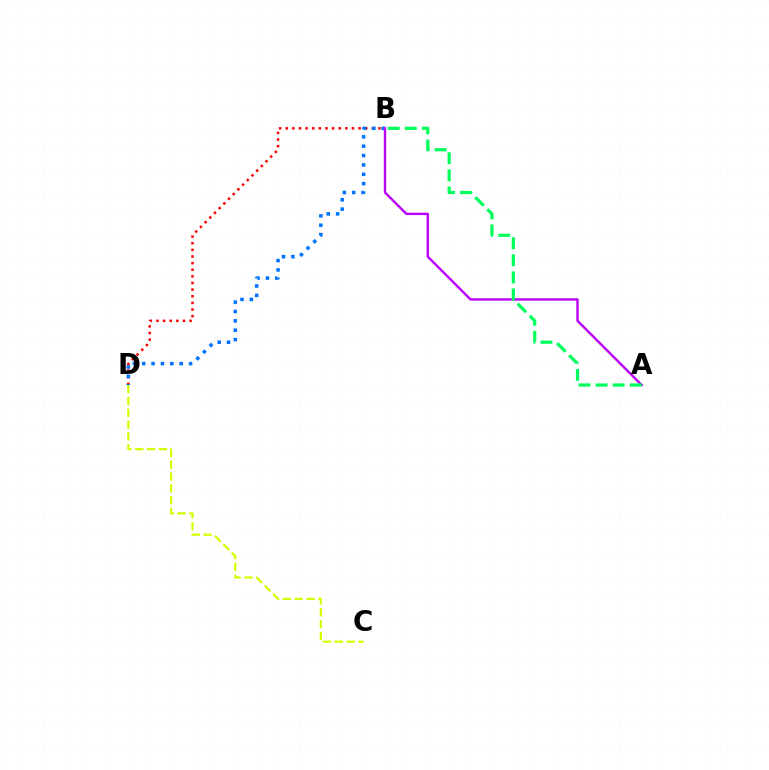{('B', 'D'): [{'color': '#ff0000', 'line_style': 'dotted', 'thickness': 1.8}, {'color': '#0074ff', 'line_style': 'dotted', 'thickness': 2.55}], ('C', 'D'): [{'color': '#d1ff00', 'line_style': 'dashed', 'thickness': 1.61}], ('A', 'B'): [{'color': '#b900ff', 'line_style': 'solid', 'thickness': 1.72}, {'color': '#00ff5c', 'line_style': 'dashed', 'thickness': 2.32}]}